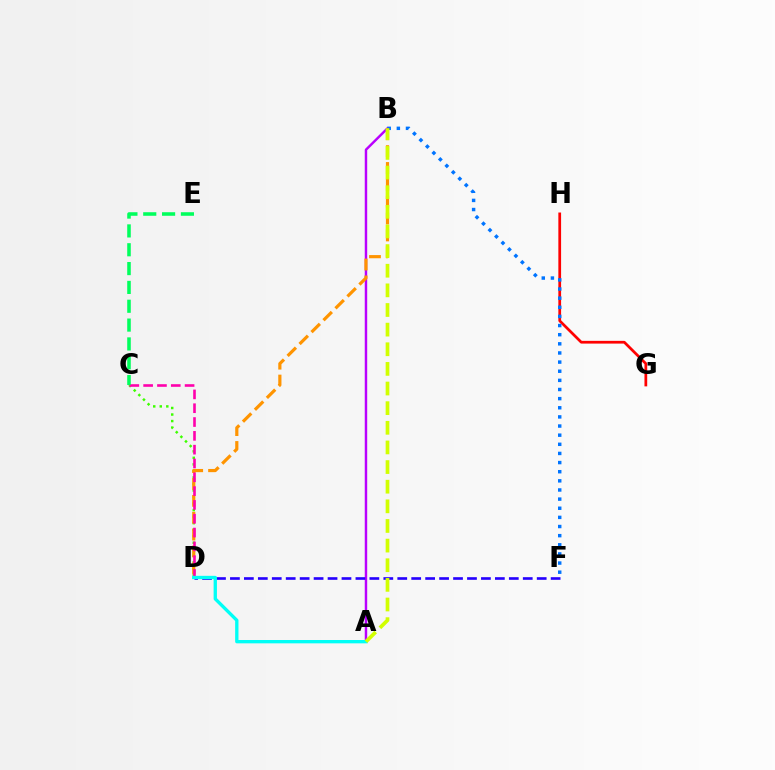{('C', 'D'): [{'color': '#3dff00', 'line_style': 'dotted', 'thickness': 1.77}, {'color': '#ff00ac', 'line_style': 'dashed', 'thickness': 1.88}], ('A', 'B'): [{'color': '#b900ff', 'line_style': 'solid', 'thickness': 1.76}, {'color': '#d1ff00', 'line_style': 'dashed', 'thickness': 2.67}], ('G', 'H'): [{'color': '#ff0000', 'line_style': 'solid', 'thickness': 1.97}], ('B', 'F'): [{'color': '#0074ff', 'line_style': 'dotted', 'thickness': 2.48}], ('B', 'D'): [{'color': '#ff9400', 'line_style': 'dashed', 'thickness': 2.29}], ('D', 'F'): [{'color': '#2500ff', 'line_style': 'dashed', 'thickness': 1.89}], ('A', 'D'): [{'color': '#00fff6', 'line_style': 'solid', 'thickness': 2.4}], ('C', 'E'): [{'color': '#00ff5c', 'line_style': 'dashed', 'thickness': 2.56}]}